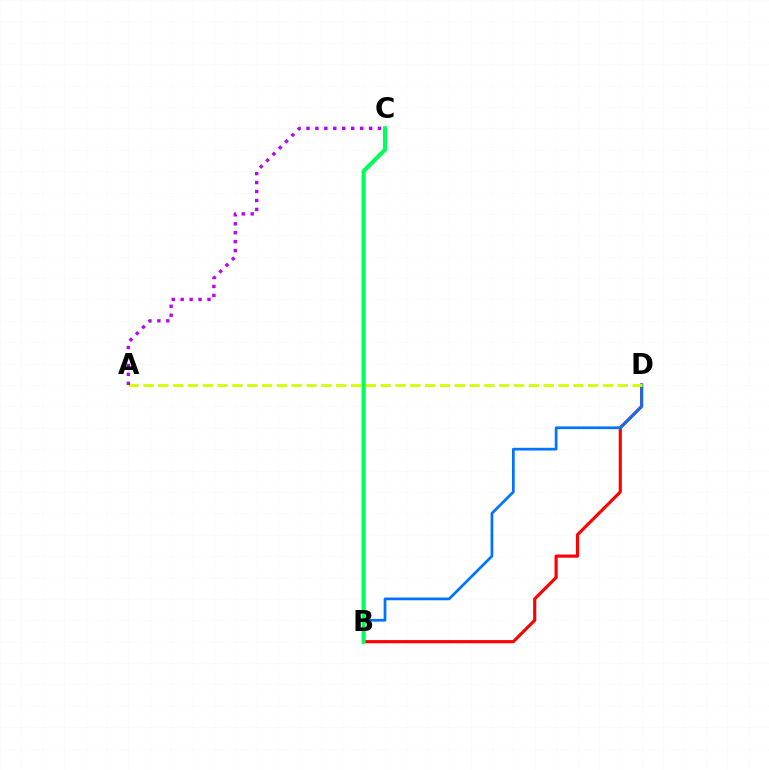{('B', 'D'): [{'color': '#ff0000', 'line_style': 'solid', 'thickness': 2.26}, {'color': '#0074ff', 'line_style': 'solid', 'thickness': 1.96}], ('A', 'D'): [{'color': '#d1ff00', 'line_style': 'dashed', 'thickness': 2.01}], ('B', 'C'): [{'color': '#00ff5c', 'line_style': 'solid', 'thickness': 2.97}], ('A', 'C'): [{'color': '#b900ff', 'line_style': 'dotted', 'thickness': 2.43}]}